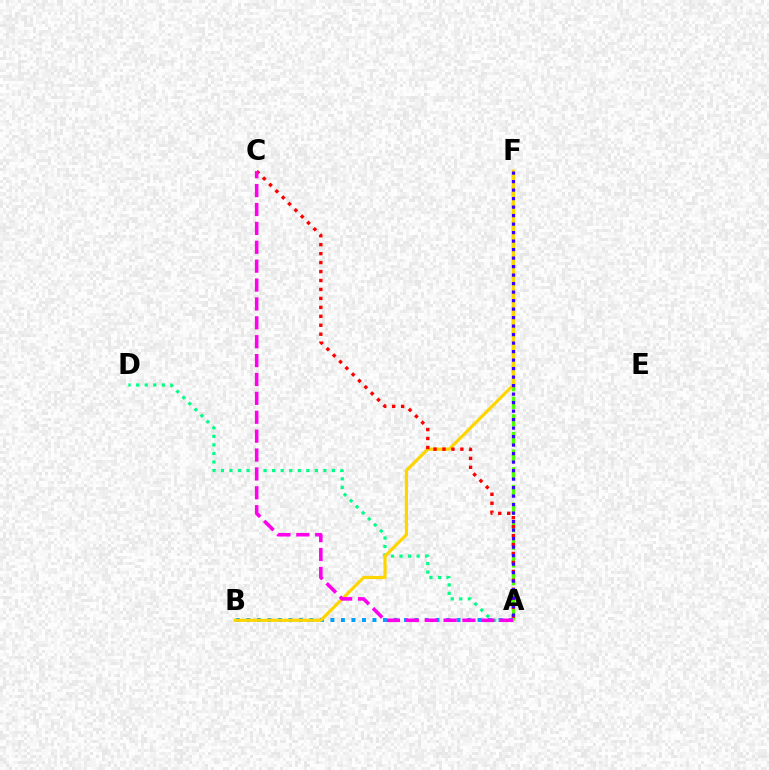{('A', 'F'): [{'color': '#4fff00', 'line_style': 'dashed', 'thickness': 2.39}, {'color': '#3700ff', 'line_style': 'dotted', 'thickness': 2.31}], ('A', 'D'): [{'color': '#00ff86', 'line_style': 'dotted', 'thickness': 2.32}], ('A', 'B'): [{'color': '#009eff', 'line_style': 'dotted', 'thickness': 2.85}], ('B', 'F'): [{'color': '#ffd500', 'line_style': 'solid', 'thickness': 2.28}], ('A', 'C'): [{'color': '#ff0000', 'line_style': 'dotted', 'thickness': 2.43}, {'color': '#ff00ed', 'line_style': 'dashed', 'thickness': 2.57}]}